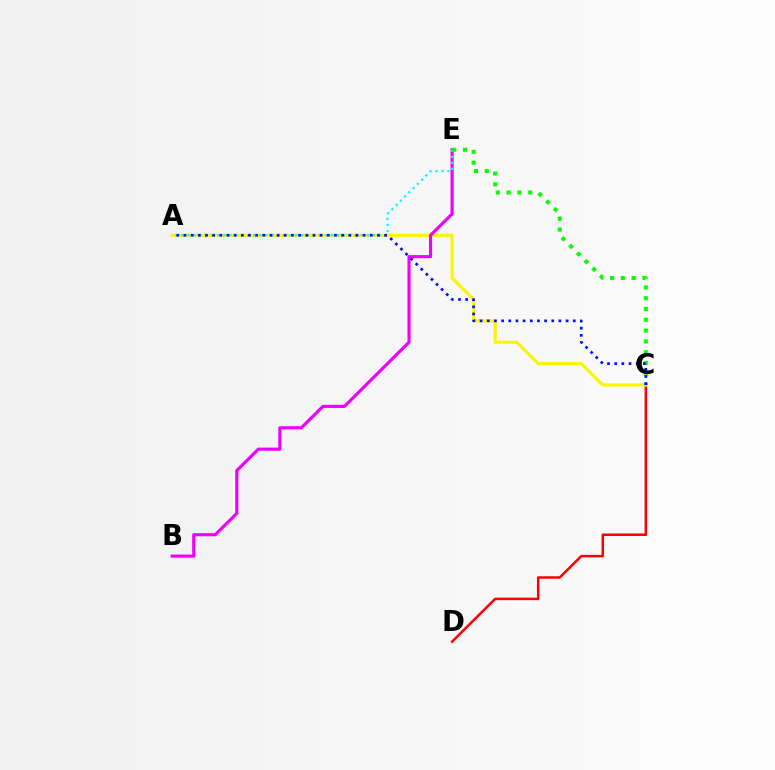{('C', 'D'): [{'color': '#ff0000', 'line_style': 'solid', 'thickness': 1.8}], ('A', 'C'): [{'color': '#fcf500', 'line_style': 'solid', 'thickness': 2.24}, {'color': '#0010ff', 'line_style': 'dotted', 'thickness': 1.95}], ('B', 'E'): [{'color': '#ee00ff', 'line_style': 'solid', 'thickness': 2.25}], ('A', 'E'): [{'color': '#00fff6', 'line_style': 'dotted', 'thickness': 1.62}], ('C', 'E'): [{'color': '#08ff00', 'line_style': 'dotted', 'thickness': 2.94}]}